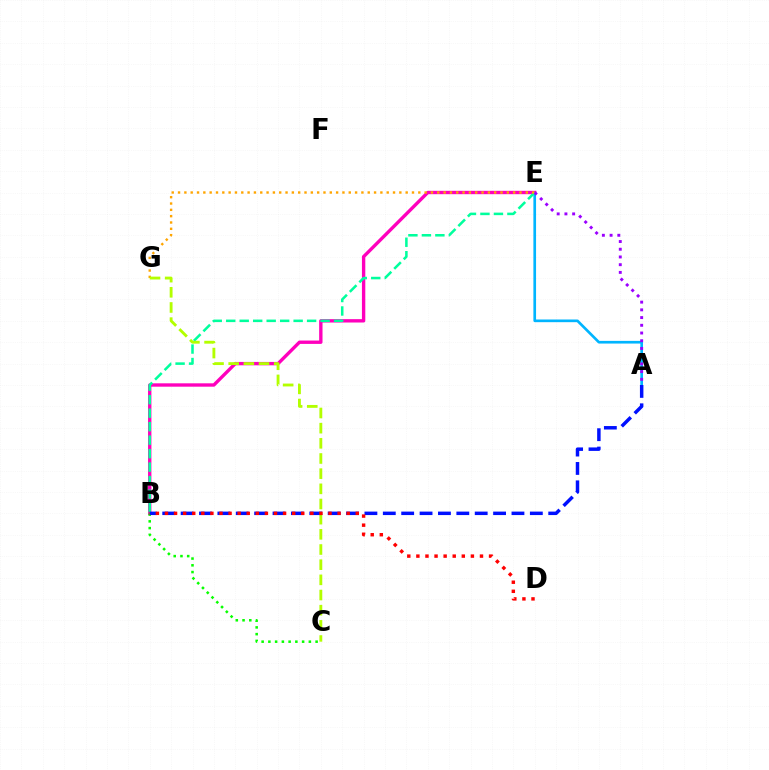{('A', 'E'): [{'color': '#00b5ff', 'line_style': 'solid', 'thickness': 1.92}, {'color': '#9b00ff', 'line_style': 'dotted', 'thickness': 2.1}], ('B', 'E'): [{'color': '#ff00bd', 'line_style': 'solid', 'thickness': 2.42}, {'color': '#00ff9d', 'line_style': 'dashed', 'thickness': 1.83}], ('E', 'G'): [{'color': '#ffa500', 'line_style': 'dotted', 'thickness': 1.72}], ('C', 'G'): [{'color': '#b3ff00', 'line_style': 'dashed', 'thickness': 2.06}], ('B', 'C'): [{'color': '#08ff00', 'line_style': 'dotted', 'thickness': 1.83}], ('A', 'B'): [{'color': '#0010ff', 'line_style': 'dashed', 'thickness': 2.5}], ('B', 'D'): [{'color': '#ff0000', 'line_style': 'dotted', 'thickness': 2.47}]}